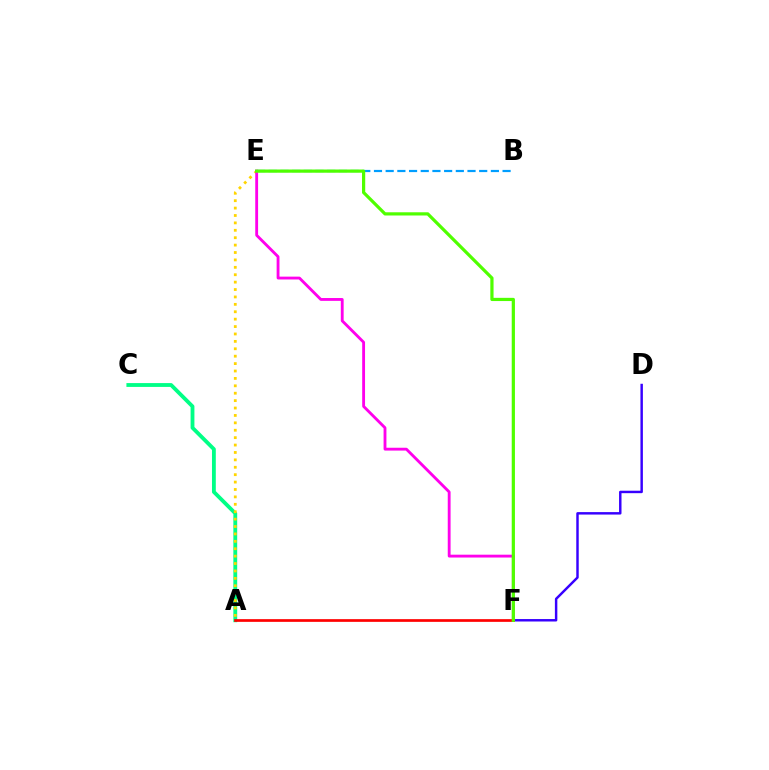{('A', 'C'): [{'color': '#00ff86', 'line_style': 'solid', 'thickness': 2.75}], ('B', 'E'): [{'color': '#009eff', 'line_style': 'dashed', 'thickness': 1.59}], ('D', 'F'): [{'color': '#3700ff', 'line_style': 'solid', 'thickness': 1.77}], ('A', 'E'): [{'color': '#ffd500', 'line_style': 'dotted', 'thickness': 2.01}], ('E', 'F'): [{'color': '#ff00ed', 'line_style': 'solid', 'thickness': 2.05}, {'color': '#4fff00', 'line_style': 'solid', 'thickness': 2.31}], ('A', 'F'): [{'color': '#ff0000', 'line_style': 'solid', 'thickness': 1.95}]}